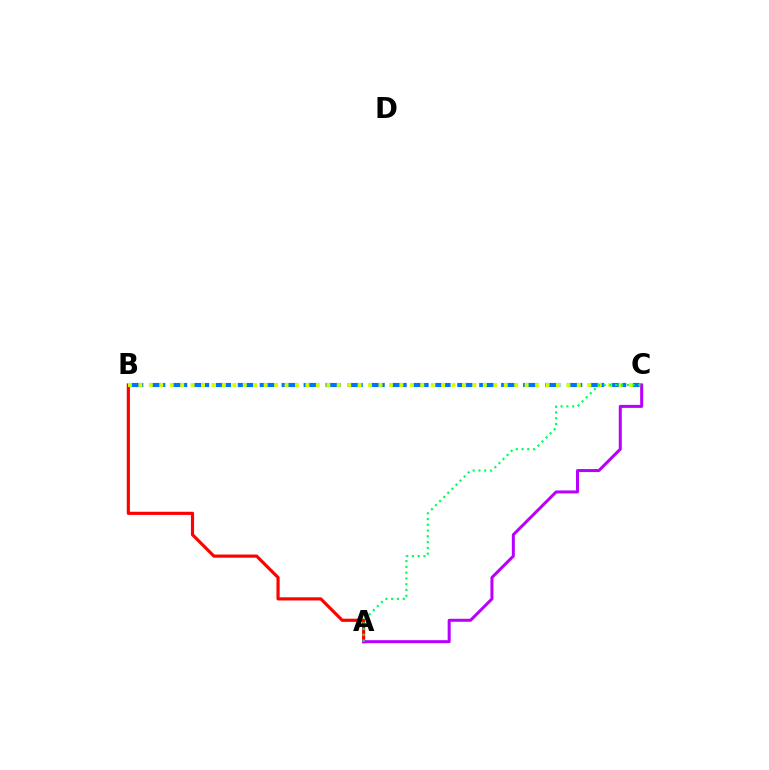{('B', 'C'): [{'color': '#0074ff', 'line_style': 'dashed', 'thickness': 2.98}, {'color': '#d1ff00', 'line_style': 'dotted', 'thickness': 2.84}], ('A', 'B'): [{'color': '#ff0000', 'line_style': 'solid', 'thickness': 2.27}], ('A', 'C'): [{'color': '#b900ff', 'line_style': 'solid', 'thickness': 2.16}, {'color': '#00ff5c', 'line_style': 'dotted', 'thickness': 1.57}]}